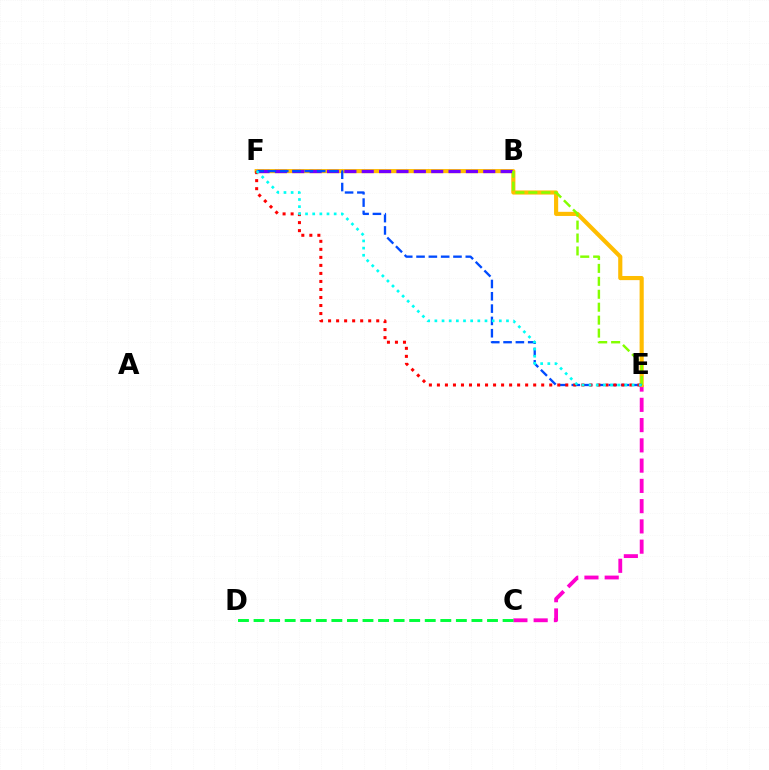{('C', 'E'): [{'color': '#ff00cf', 'line_style': 'dashed', 'thickness': 2.75}], ('E', 'F'): [{'color': '#ffbd00', 'line_style': 'solid', 'thickness': 2.98}, {'color': '#004bff', 'line_style': 'dashed', 'thickness': 1.67}, {'color': '#ff0000', 'line_style': 'dotted', 'thickness': 2.18}, {'color': '#00fff6', 'line_style': 'dotted', 'thickness': 1.95}], ('B', 'F'): [{'color': '#7200ff', 'line_style': 'dashed', 'thickness': 2.36}], ('B', 'E'): [{'color': '#84ff00', 'line_style': 'dashed', 'thickness': 1.76}], ('C', 'D'): [{'color': '#00ff39', 'line_style': 'dashed', 'thickness': 2.11}]}